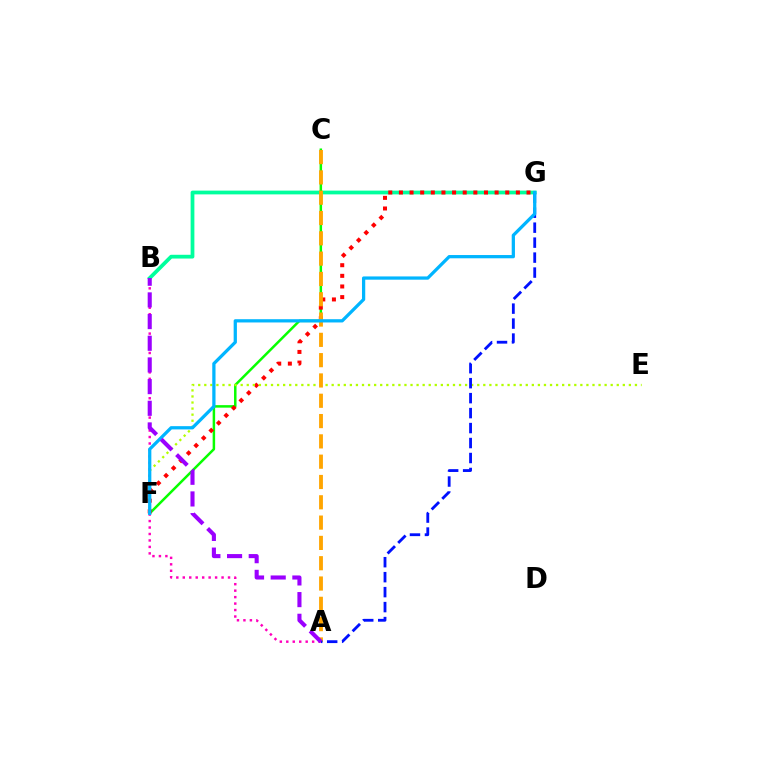{('B', 'G'): [{'color': '#00ff9d', 'line_style': 'solid', 'thickness': 2.71}], ('C', 'F'): [{'color': '#08ff00', 'line_style': 'solid', 'thickness': 1.8}], ('F', 'G'): [{'color': '#ff0000', 'line_style': 'dotted', 'thickness': 2.89}, {'color': '#00b5ff', 'line_style': 'solid', 'thickness': 2.34}], ('E', 'F'): [{'color': '#b3ff00', 'line_style': 'dotted', 'thickness': 1.65}], ('A', 'C'): [{'color': '#ffa500', 'line_style': 'dashed', 'thickness': 2.76}], ('A', 'G'): [{'color': '#0010ff', 'line_style': 'dashed', 'thickness': 2.03}], ('A', 'B'): [{'color': '#ff00bd', 'line_style': 'dotted', 'thickness': 1.76}, {'color': '#9b00ff', 'line_style': 'dashed', 'thickness': 2.94}]}